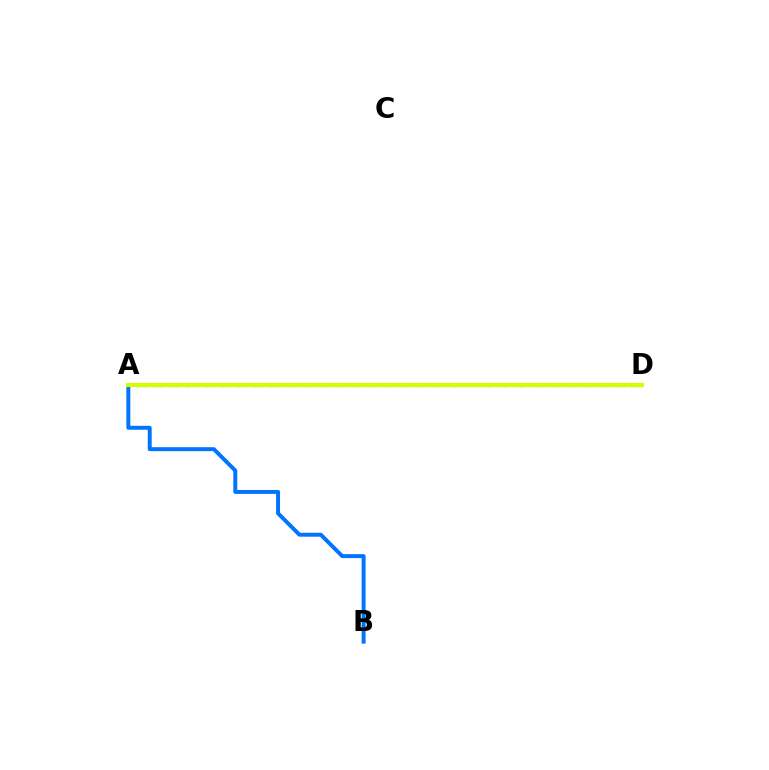{('A', 'D'): [{'color': '#00ff5c', 'line_style': 'dotted', 'thickness': 2.26}, {'color': '#b900ff', 'line_style': 'dashed', 'thickness': 2.24}, {'color': '#ff0000', 'line_style': 'solid', 'thickness': 2.71}, {'color': '#d1ff00', 'line_style': 'solid', 'thickness': 2.99}], ('A', 'B'): [{'color': '#0074ff', 'line_style': 'solid', 'thickness': 2.84}]}